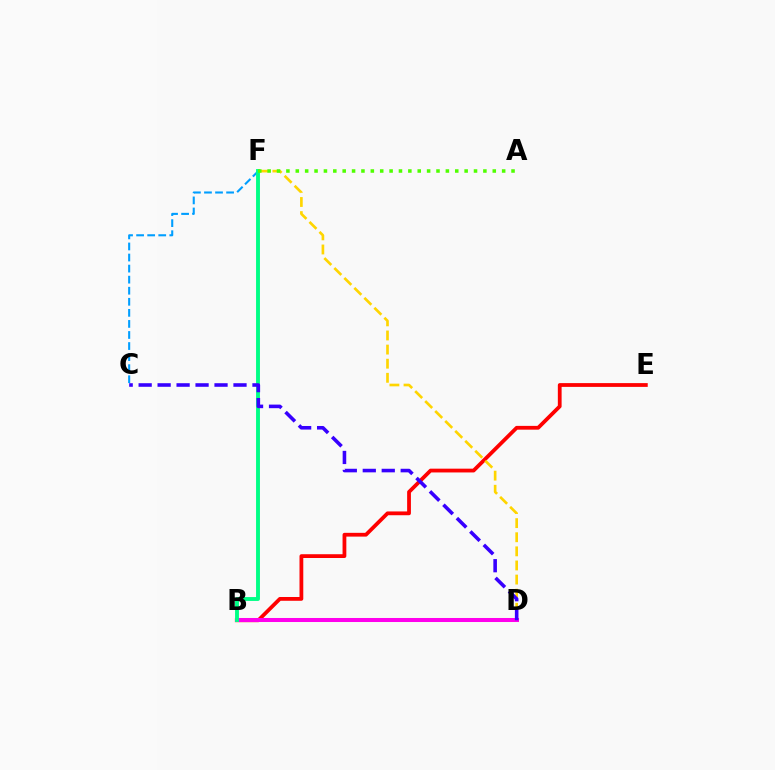{('B', 'E'): [{'color': '#ff0000', 'line_style': 'solid', 'thickness': 2.72}], ('D', 'F'): [{'color': '#ffd500', 'line_style': 'dashed', 'thickness': 1.92}], ('C', 'F'): [{'color': '#009eff', 'line_style': 'dashed', 'thickness': 1.5}], ('B', 'D'): [{'color': '#ff00ed', 'line_style': 'solid', 'thickness': 2.9}], ('B', 'F'): [{'color': '#00ff86', 'line_style': 'solid', 'thickness': 2.79}], ('A', 'F'): [{'color': '#4fff00', 'line_style': 'dotted', 'thickness': 2.55}], ('C', 'D'): [{'color': '#3700ff', 'line_style': 'dashed', 'thickness': 2.58}]}